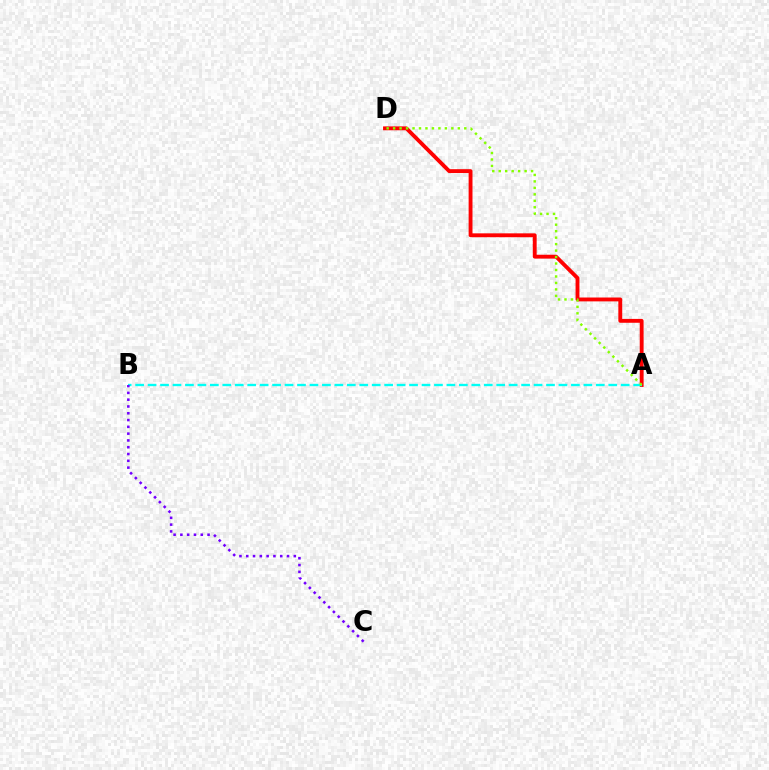{('A', 'D'): [{'color': '#ff0000', 'line_style': 'solid', 'thickness': 2.78}, {'color': '#84ff00', 'line_style': 'dotted', 'thickness': 1.76}], ('A', 'B'): [{'color': '#00fff6', 'line_style': 'dashed', 'thickness': 1.69}], ('B', 'C'): [{'color': '#7200ff', 'line_style': 'dotted', 'thickness': 1.85}]}